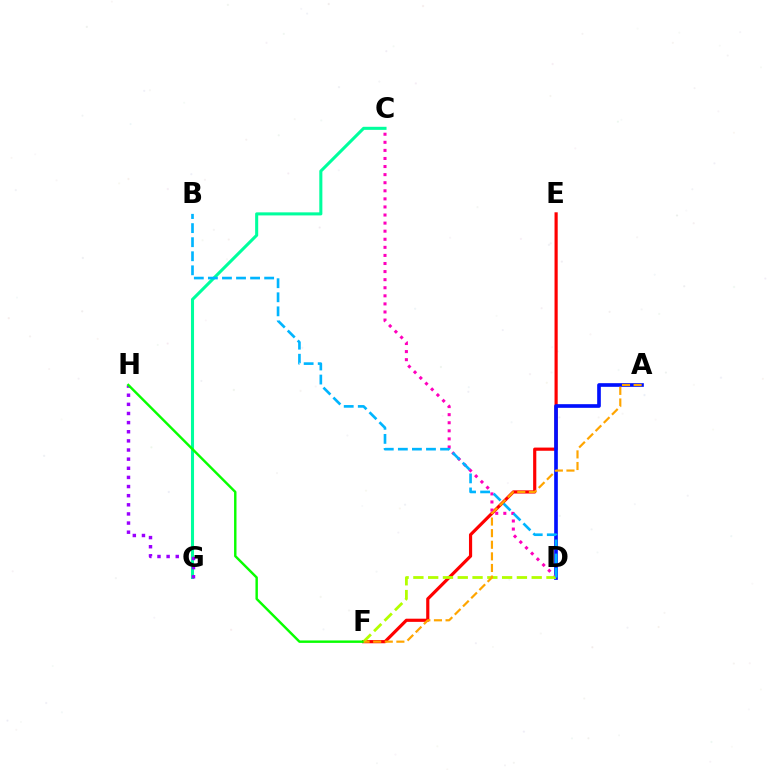{('E', 'F'): [{'color': '#ff0000', 'line_style': 'solid', 'thickness': 2.29}], ('A', 'D'): [{'color': '#0010ff', 'line_style': 'solid', 'thickness': 2.63}], ('C', 'D'): [{'color': '#ff00bd', 'line_style': 'dotted', 'thickness': 2.2}], ('D', 'F'): [{'color': '#b3ff00', 'line_style': 'dashed', 'thickness': 2.01}], ('C', 'G'): [{'color': '#00ff9d', 'line_style': 'solid', 'thickness': 2.21}], ('B', 'D'): [{'color': '#00b5ff', 'line_style': 'dashed', 'thickness': 1.91}], ('G', 'H'): [{'color': '#9b00ff', 'line_style': 'dotted', 'thickness': 2.48}], ('F', 'H'): [{'color': '#08ff00', 'line_style': 'solid', 'thickness': 1.75}], ('A', 'F'): [{'color': '#ffa500', 'line_style': 'dashed', 'thickness': 1.58}]}